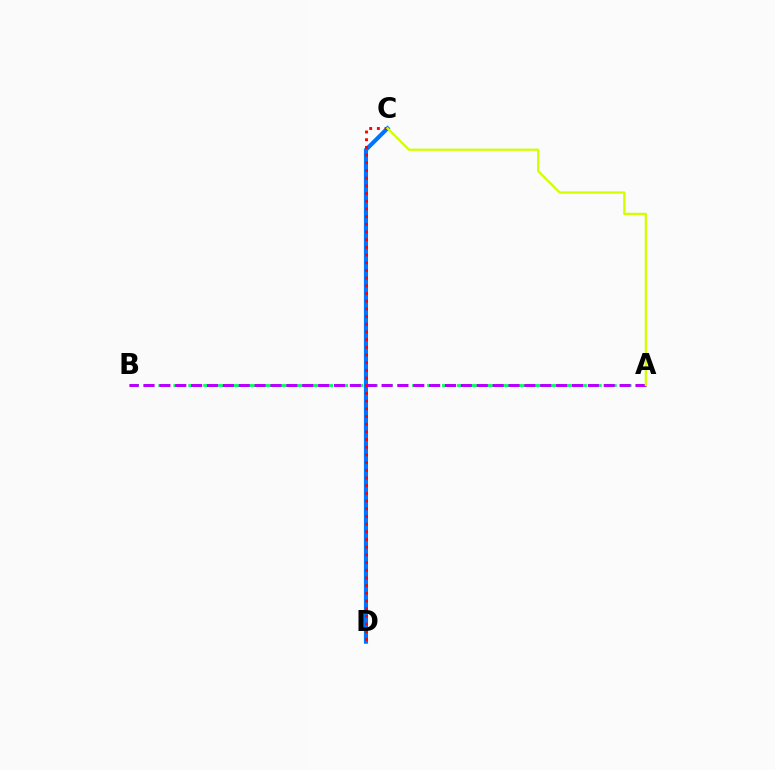{('A', 'B'): [{'color': '#00ff5c', 'line_style': 'dashed', 'thickness': 2.03}, {'color': '#b900ff', 'line_style': 'dashed', 'thickness': 2.16}], ('C', 'D'): [{'color': '#0074ff', 'line_style': 'solid', 'thickness': 2.95}, {'color': '#ff0000', 'line_style': 'dotted', 'thickness': 2.09}], ('A', 'C'): [{'color': '#d1ff00', 'line_style': 'solid', 'thickness': 1.62}]}